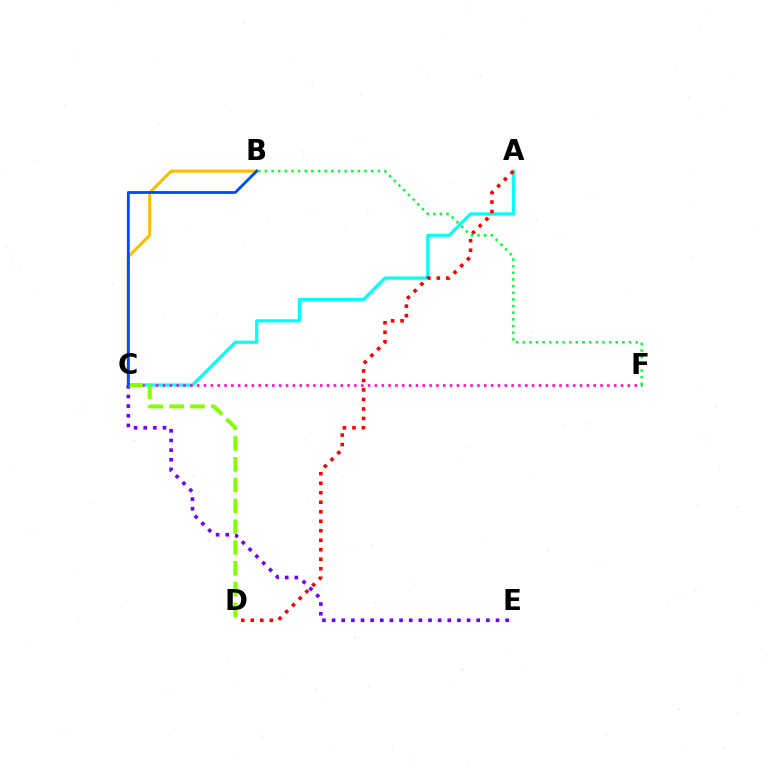{('A', 'C'): [{'color': '#00fff6', 'line_style': 'solid', 'thickness': 2.25}], ('C', 'F'): [{'color': '#ff00cf', 'line_style': 'dotted', 'thickness': 1.86}], ('B', 'C'): [{'color': '#ffbd00', 'line_style': 'solid', 'thickness': 2.21}, {'color': '#004bff', 'line_style': 'solid', 'thickness': 2.04}], ('A', 'D'): [{'color': '#ff0000', 'line_style': 'dotted', 'thickness': 2.58}], ('C', 'E'): [{'color': '#7200ff', 'line_style': 'dotted', 'thickness': 2.62}], ('C', 'D'): [{'color': '#84ff00', 'line_style': 'dashed', 'thickness': 2.83}], ('B', 'F'): [{'color': '#00ff39', 'line_style': 'dotted', 'thickness': 1.81}]}